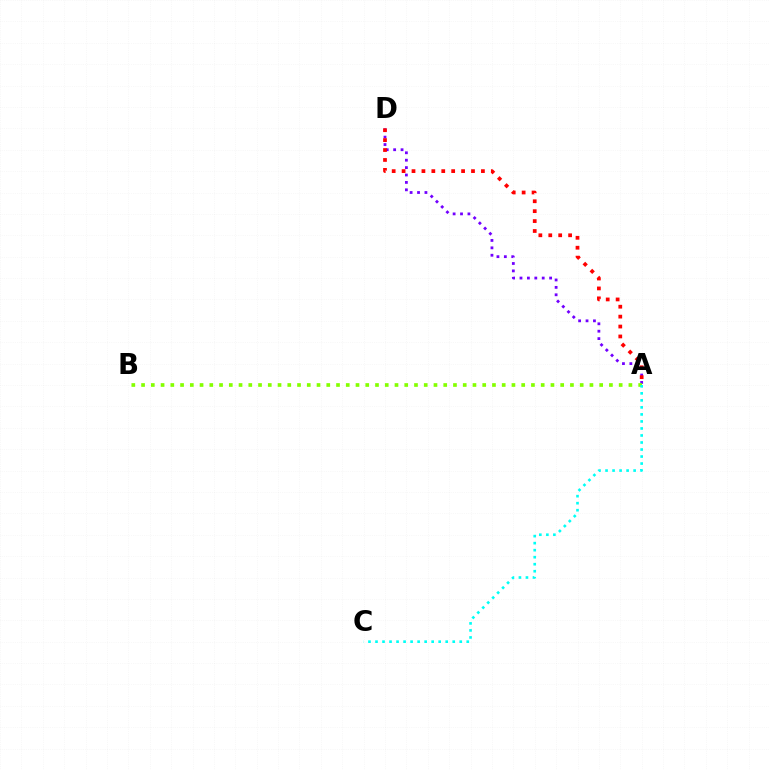{('A', 'D'): [{'color': '#7200ff', 'line_style': 'dotted', 'thickness': 2.01}, {'color': '#ff0000', 'line_style': 'dotted', 'thickness': 2.69}], ('A', 'B'): [{'color': '#84ff00', 'line_style': 'dotted', 'thickness': 2.65}], ('A', 'C'): [{'color': '#00fff6', 'line_style': 'dotted', 'thickness': 1.91}]}